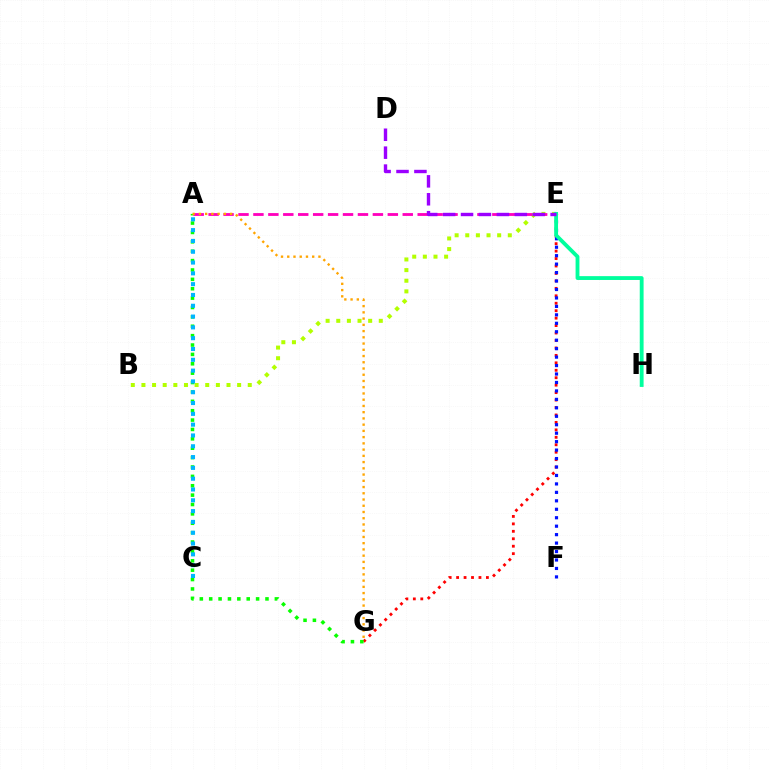{('E', 'G'): [{'color': '#ff0000', 'line_style': 'dotted', 'thickness': 2.02}], ('B', 'E'): [{'color': '#b3ff00', 'line_style': 'dotted', 'thickness': 2.89}], ('A', 'G'): [{'color': '#08ff00', 'line_style': 'dotted', 'thickness': 2.55}, {'color': '#ffa500', 'line_style': 'dotted', 'thickness': 1.69}], ('E', 'F'): [{'color': '#0010ff', 'line_style': 'dotted', 'thickness': 2.3}], ('A', 'E'): [{'color': '#ff00bd', 'line_style': 'dashed', 'thickness': 2.03}], ('A', 'C'): [{'color': '#00b5ff', 'line_style': 'dotted', 'thickness': 2.94}], ('E', 'H'): [{'color': '#00ff9d', 'line_style': 'solid', 'thickness': 2.76}], ('D', 'E'): [{'color': '#9b00ff', 'line_style': 'dashed', 'thickness': 2.43}]}